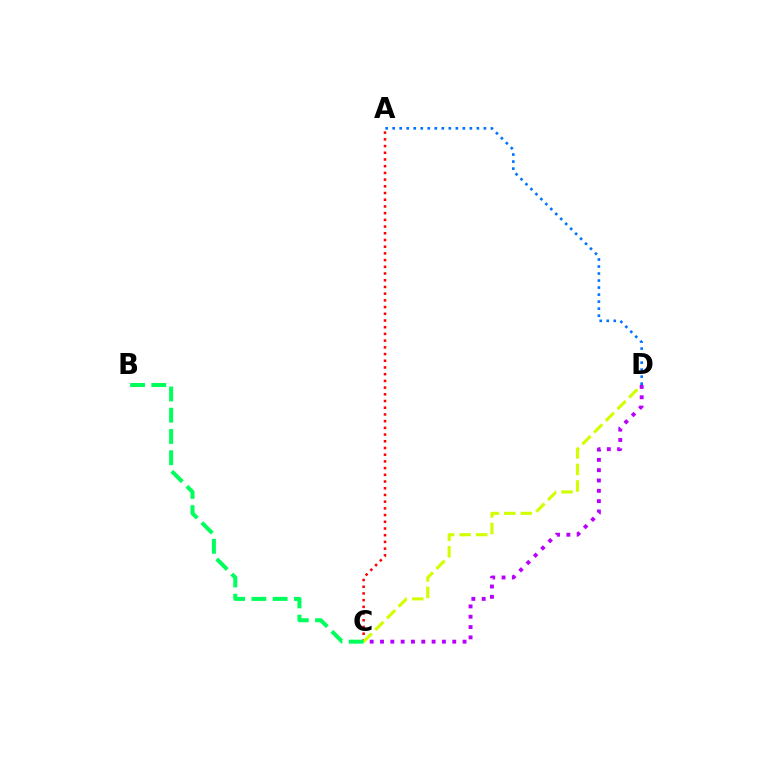{('A', 'C'): [{'color': '#ff0000', 'line_style': 'dotted', 'thickness': 1.82}], ('C', 'D'): [{'color': '#d1ff00', 'line_style': 'dashed', 'thickness': 2.24}, {'color': '#b900ff', 'line_style': 'dotted', 'thickness': 2.8}], ('A', 'D'): [{'color': '#0074ff', 'line_style': 'dotted', 'thickness': 1.91}], ('B', 'C'): [{'color': '#00ff5c', 'line_style': 'dashed', 'thickness': 2.89}]}